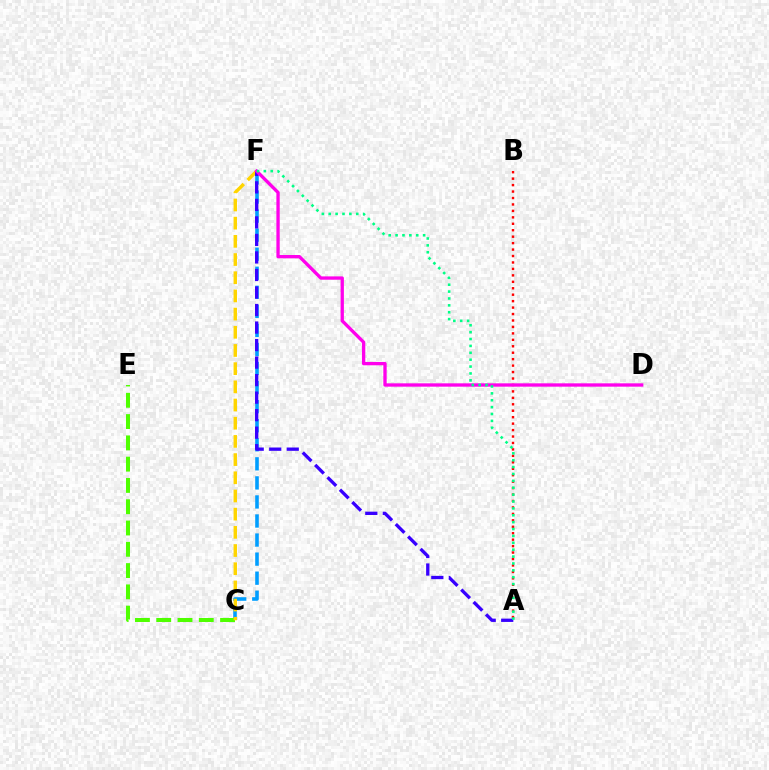{('C', 'F'): [{'color': '#009eff', 'line_style': 'dashed', 'thickness': 2.59}, {'color': '#ffd500', 'line_style': 'dashed', 'thickness': 2.47}], ('C', 'E'): [{'color': '#4fff00', 'line_style': 'dashed', 'thickness': 2.89}], ('A', 'B'): [{'color': '#ff0000', 'line_style': 'dotted', 'thickness': 1.75}], ('A', 'F'): [{'color': '#3700ff', 'line_style': 'dashed', 'thickness': 2.38}, {'color': '#00ff86', 'line_style': 'dotted', 'thickness': 1.87}], ('D', 'F'): [{'color': '#ff00ed', 'line_style': 'solid', 'thickness': 2.4}]}